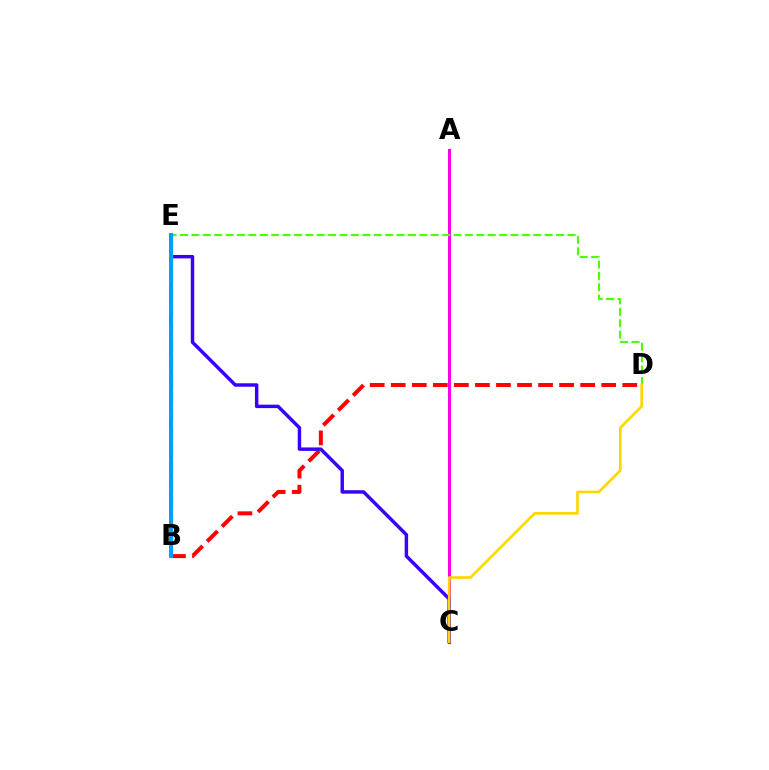{('B', 'D'): [{'color': '#ff0000', 'line_style': 'dashed', 'thickness': 2.86}], ('A', 'C'): [{'color': '#ff00ed', 'line_style': 'solid', 'thickness': 2.18}], ('D', 'E'): [{'color': '#4fff00', 'line_style': 'dashed', 'thickness': 1.55}], ('C', 'E'): [{'color': '#3700ff', 'line_style': 'solid', 'thickness': 2.48}], ('C', 'D'): [{'color': '#ffd500', 'line_style': 'solid', 'thickness': 1.9}], ('B', 'E'): [{'color': '#00ff86', 'line_style': 'dashed', 'thickness': 2.36}, {'color': '#009eff', 'line_style': 'solid', 'thickness': 2.85}]}